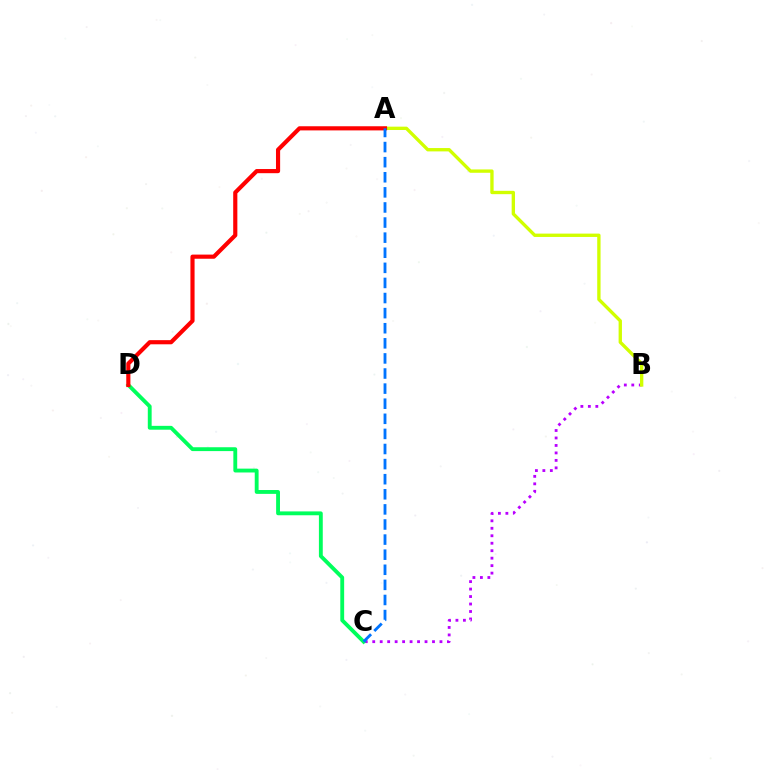{('B', 'C'): [{'color': '#b900ff', 'line_style': 'dotted', 'thickness': 2.03}], ('A', 'B'): [{'color': '#d1ff00', 'line_style': 'solid', 'thickness': 2.41}], ('C', 'D'): [{'color': '#00ff5c', 'line_style': 'solid', 'thickness': 2.77}], ('A', 'D'): [{'color': '#ff0000', 'line_style': 'solid', 'thickness': 2.99}], ('A', 'C'): [{'color': '#0074ff', 'line_style': 'dashed', 'thickness': 2.05}]}